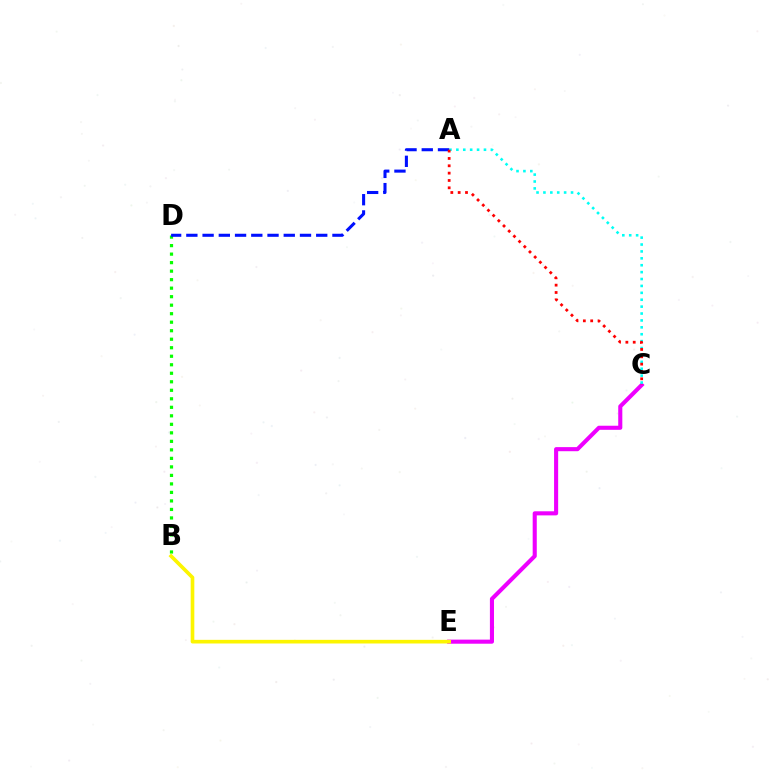{('C', 'E'): [{'color': '#ee00ff', 'line_style': 'solid', 'thickness': 2.94}], ('A', 'C'): [{'color': '#00fff6', 'line_style': 'dotted', 'thickness': 1.87}, {'color': '#ff0000', 'line_style': 'dotted', 'thickness': 1.99}], ('B', 'D'): [{'color': '#08ff00', 'line_style': 'dotted', 'thickness': 2.31}], ('B', 'E'): [{'color': '#fcf500', 'line_style': 'solid', 'thickness': 2.63}], ('A', 'D'): [{'color': '#0010ff', 'line_style': 'dashed', 'thickness': 2.21}]}